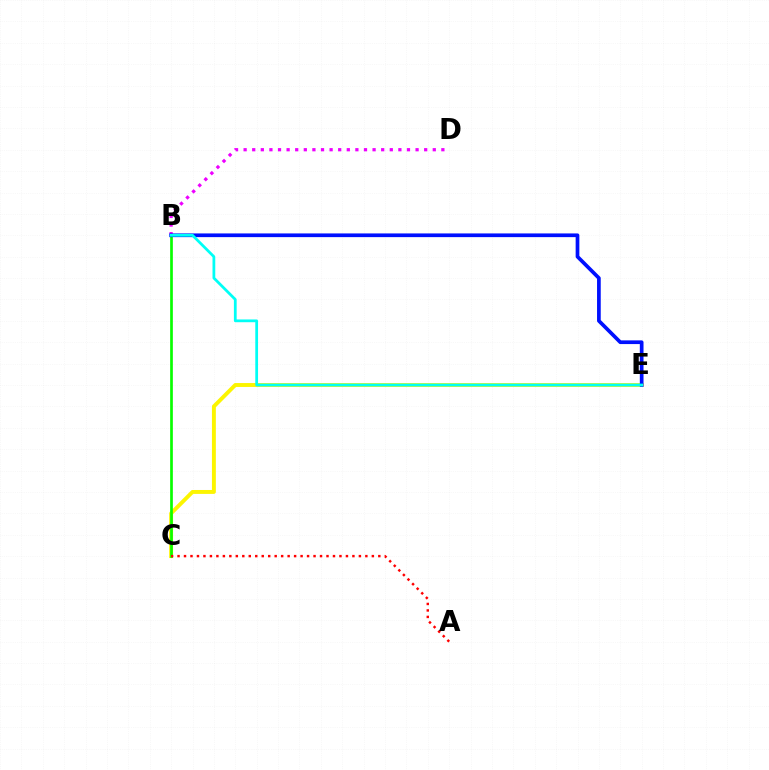{('C', 'E'): [{'color': '#fcf500', 'line_style': 'solid', 'thickness': 2.82}], ('B', 'D'): [{'color': '#ee00ff', 'line_style': 'dotted', 'thickness': 2.34}], ('B', 'C'): [{'color': '#08ff00', 'line_style': 'solid', 'thickness': 1.94}], ('B', 'E'): [{'color': '#0010ff', 'line_style': 'solid', 'thickness': 2.66}, {'color': '#00fff6', 'line_style': 'solid', 'thickness': 1.99}], ('A', 'C'): [{'color': '#ff0000', 'line_style': 'dotted', 'thickness': 1.76}]}